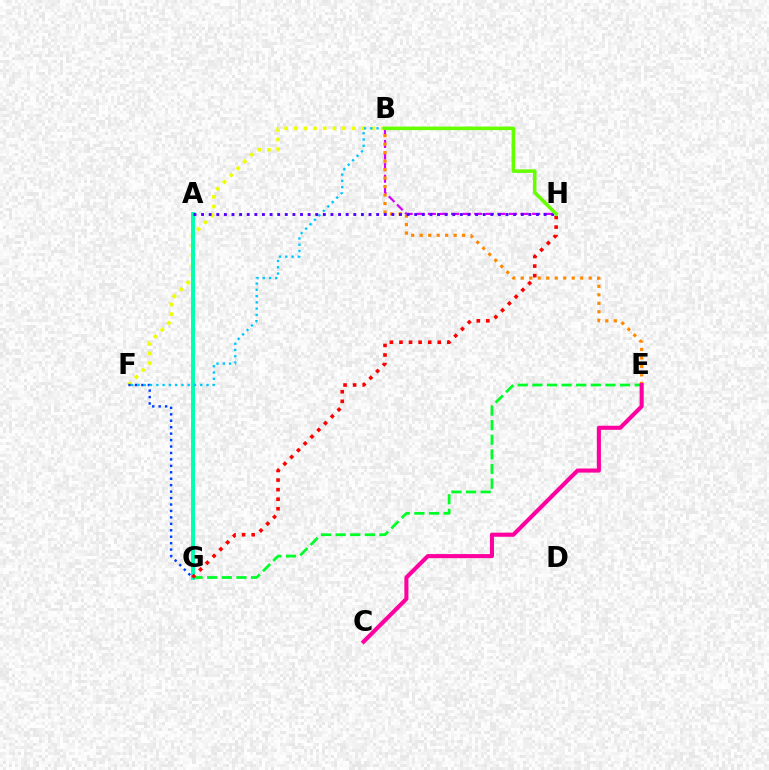{('B', 'F'): [{'color': '#eeff00', 'line_style': 'dotted', 'thickness': 2.62}, {'color': '#00c7ff', 'line_style': 'dotted', 'thickness': 1.71}], ('F', 'G'): [{'color': '#003fff', 'line_style': 'dotted', 'thickness': 1.75}], ('B', 'H'): [{'color': '#d600ff', 'line_style': 'dashed', 'thickness': 1.57}, {'color': '#66ff00', 'line_style': 'solid', 'thickness': 2.55}], ('B', 'E'): [{'color': '#ff8800', 'line_style': 'dotted', 'thickness': 2.31}], ('E', 'G'): [{'color': '#00ff27', 'line_style': 'dashed', 'thickness': 1.98}], ('A', 'G'): [{'color': '#00ffaf', 'line_style': 'solid', 'thickness': 2.82}], ('G', 'H'): [{'color': '#ff0000', 'line_style': 'dotted', 'thickness': 2.6}], ('C', 'E'): [{'color': '#ff00a0', 'line_style': 'solid', 'thickness': 2.94}], ('A', 'H'): [{'color': '#4f00ff', 'line_style': 'dotted', 'thickness': 2.07}]}